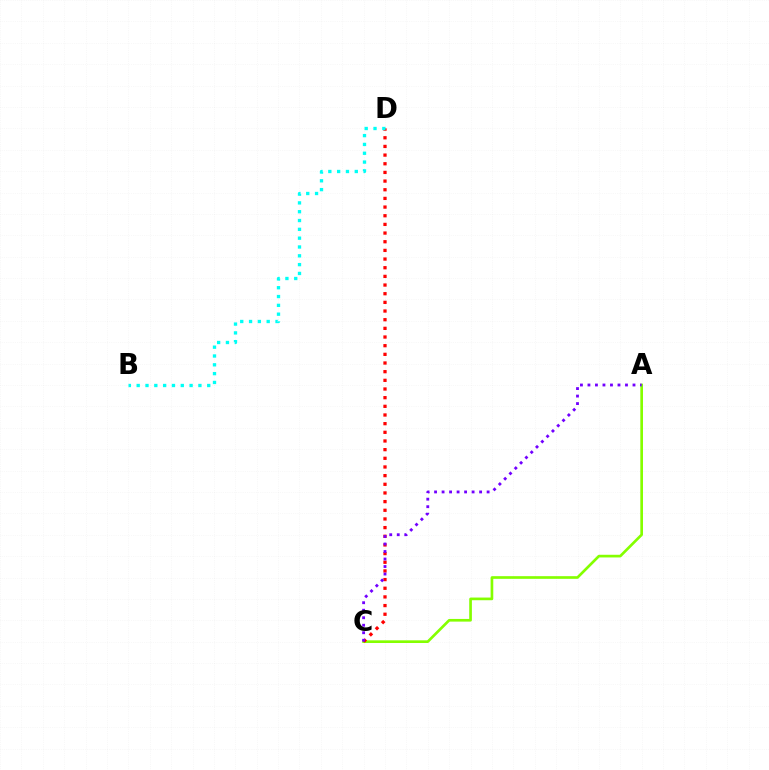{('A', 'C'): [{'color': '#84ff00', 'line_style': 'solid', 'thickness': 1.92}, {'color': '#7200ff', 'line_style': 'dotted', 'thickness': 2.04}], ('C', 'D'): [{'color': '#ff0000', 'line_style': 'dotted', 'thickness': 2.35}], ('B', 'D'): [{'color': '#00fff6', 'line_style': 'dotted', 'thickness': 2.4}]}